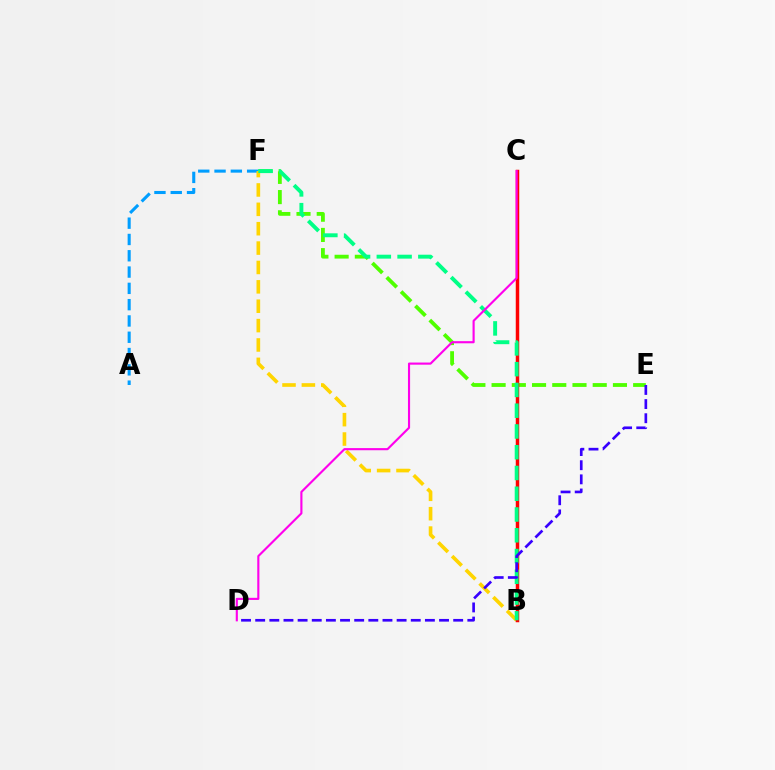{('E', 'F'): [{'color': '#4fff00', 'line_style': 'dashed', 'thickness': 2.75}], ('A', 'F'): [{'color': '#009eff', 'line_style': 'dashed', 'thickness': 2.21}], ('B', 'F'): [{'color': '#ffd500', 'line_style': 'dashed', 'thickness': 2.63}, {'color': '#00ff86', 'line_style': 'dashed', 'thickness': 2.82}], ('B', 'C'): [{'color': '#ff0000', 'line_style': 'solid', 'thickness': 2.51}], ('D', 'E'): [{'color': '#3700ff', 'line_style': 'dashed', 'thickness': 1.92}], ('C', 'D'): [{'color': '#ff00ed', 'line_style': 'solid', 'thickness': 1.54}]}